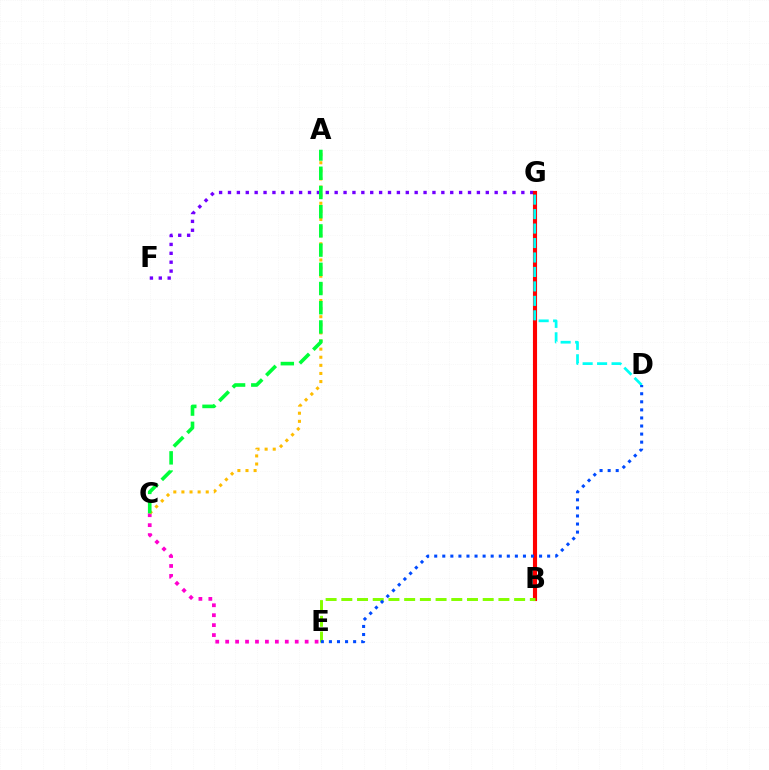{('C', 'E'): [{'color': '#ff00cf', 'line_style': 'dotted', 'thickness': 2.7}], ('F', 'G'): [{'color': '#7200ff', 'line_style': 'dotted', 'thickness': 2.42}], ('A', 'C'): [{'color': '#ffbd00', 'line_style': 'dotted', 'thickness': 2.2}, {'color': '#00ff39', 'line_style': 'dashed', 'thickness': 2.61}], ('B', 'G'): [{'color': '#ff0000', 'line_style': 'solid', 'thickness': 2.96}], ('D', 'G'): [{'color': '#00fff6', 'line_style': 'dashed', 'thickness': 1.96}], ('B', 'E'): [{'color': '#84ff00', 'line_style': 'dashed', 'thickness': 2.13}], ('D', 'E'): [{'color': '#004bff', 'line_style': 'dotted', 'thickness': 2.19}]}